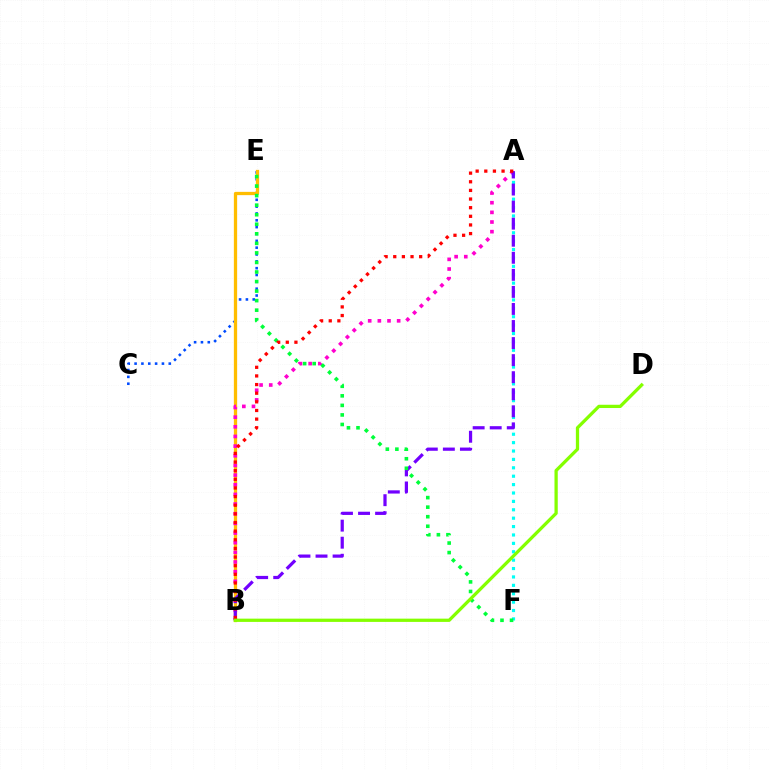{('C', 'E'): [{'color': '#004bff', 'line_style': 'dotted', 'thickness': 1.86}], ('B', 'E'): [{'color': '#ffbd00', 'line_style': 'solid', 'thickness': 2.36}], ('A', 'F'): [{'color': '#00fff6', 'line_style': 'dotted', 'thickness': 2.28}], ('A', 'B'): [{'color': '#ff00cf', 'line_style': 'dotted', 'thickness': 2.62}, {'color': '#7200ff', 'line_style': 'dashed', 'thickness': 2.32}, {'color': '#ff0000', 'line_style': 'dotted', 'thickness': 2.35}], ('E', 'F'): [{'color': '#00ff39', 'line_style': 'dotted', 'thickness': 2.59}], ('B', 'D'): [{'color': '#84ff00', 'line_style': 'solid', 'thickness': 2.35}]}